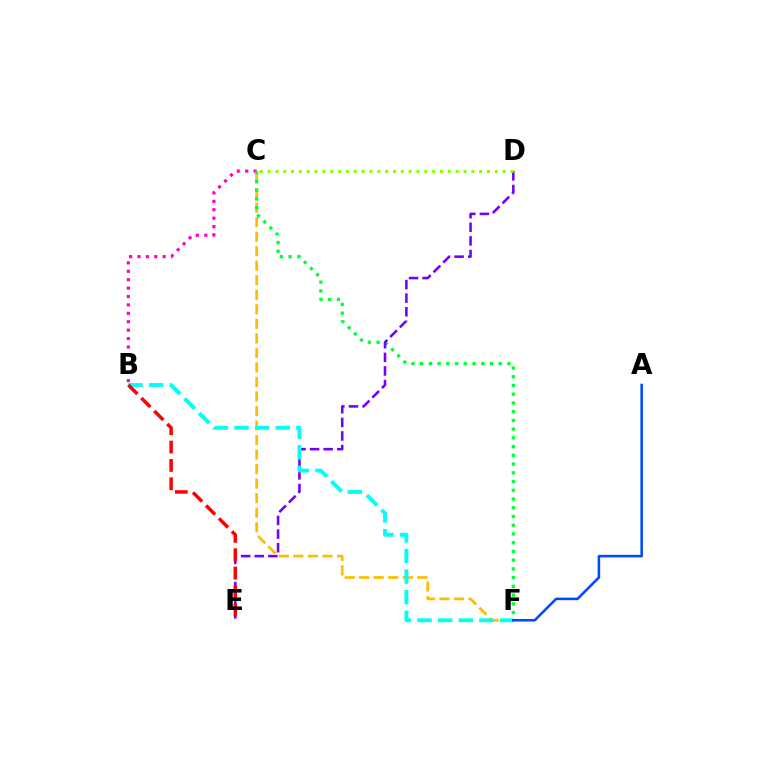{('C', 'F'): [{'color': '#ffbd00', 'line_style': 'dashed', 'thickness': 1.97}, {'color': '#00ff39', 'line_style': 'dotted', 'thickness': 2.37}], ('B', 'C'): [{'color': '#ff00cf', 'line_style': 'dotted', 'thickness': 2.29}], ('D', 'E'): [{'color': '#7200ff', 'line_style': 'dashed', 'thickness': 1.85}], ('B', 'F'): [{'color': '#00fff6', 'line_style': 'dashed', 'thickness': 2.8}], ('B', 'E'): [{'color': '#ff0000', 'line_style': 'dashed', 'thickness': 2.49}], ('C', 'D'): [{'color': '#84ff00', 'line_style': 'dotted', 'thickness': 2.13}], ('A', 'F'): [{'color': '#004bff', 'line_style': 'solid', 'thickness': 1.84}]}